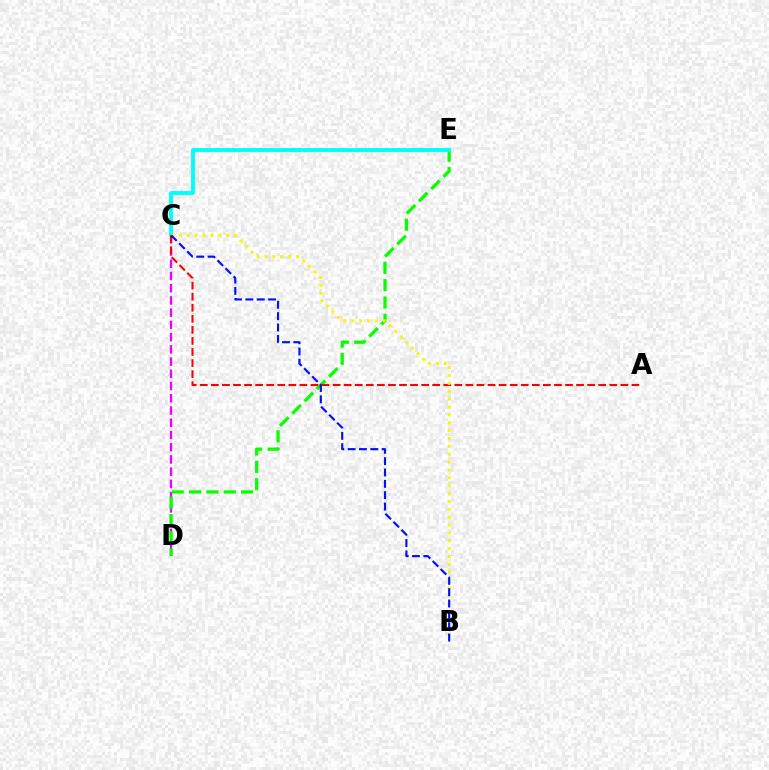{('C', 'D'): [{'color': '#ee00ff', 'line_style': 'dashed', 'thickness': 1.66}], ('D', 'E'): [{'color': '#08ff00', 'line_style': 'dashed', 'thickness': 2.35}], ('C', 'E'): [{'color': '#00fff6', 'line_style': 'solid', 'thickness': 2.79}], ('A', 'C'): [{'color': '#ff0000', 'line_style': 'dashed', 'thickness': 1.5}], ('B', 'C'): [{'color': '#fcf500', 'line_style': 'dotted', 'thickness': 2.14}, {'color': '#0010ff', 'line_style': 'dashed', 'thickness': 1.54}]}